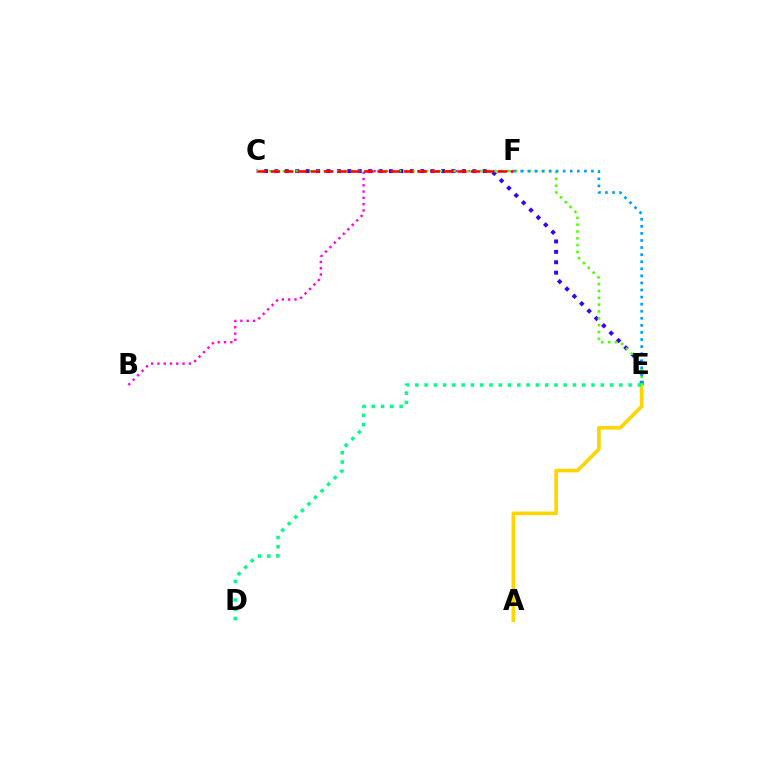{('B', 'F'): [{'color': '#ff00ed', 'line_style': 'dotted', 'thickness': 1.71}], ('C', 'E'): [{'color': '#3700ff', 'line_style': 'dotted', 'thickness': 2.83}, {'color': '#4fff00', 'line_style': 'dotted', 'thickness': 1.86}], ('A', 'E'): [{'color': '#ffd500', 'line_style': 'solid', 'thickness': 2.61}], ('C', 'F'): [{'color': '#ff0000', 'line_style': 'dashed', 'thickness': 1.81}], ('E', 'F'): [{'color': '#009eff', 'line_style': 'dotted', 'thickness': 1.92}], ('D', 'E'): [{'color': '#00ff86', 'line_style': 'dotted', 'thickness': 2.52}]}